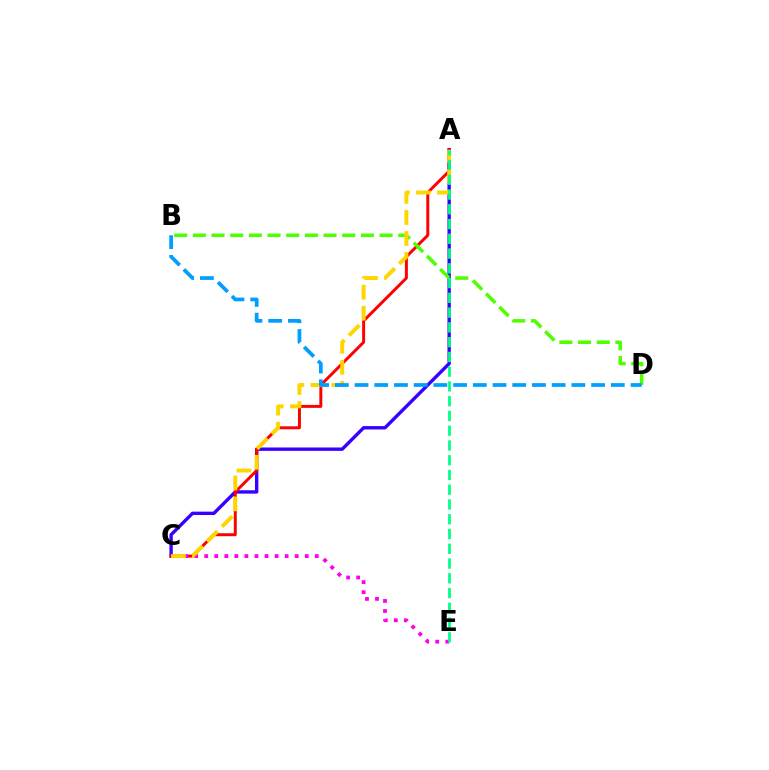{('A', 'C'): [{'color': '#3700ff', 'line_style': 'solid', 'thickness': 2.44}, {'color': '#ff0000', 'line_style': 'solid', 'thickness': 2.13}, {'color': '#ffd500', 'line_style': 'dashed', 'thickness': 2.85}], ('B', 'D'): [{'color': '#4fff00', 'line_style': 'dashed', 'thickness': 2.54}, {'color': '#009eff', 'line_style': 'dashed', 'thickness': 2.68}], ('C', 'E'): [{'color': '#ff00ed', 'line_style': 'dotted', 'thickness': 2.73}], ('A', 'E'): [{'color': '#00ff86', 'line_style': 'dashed', 'thickness': 2.01}]}